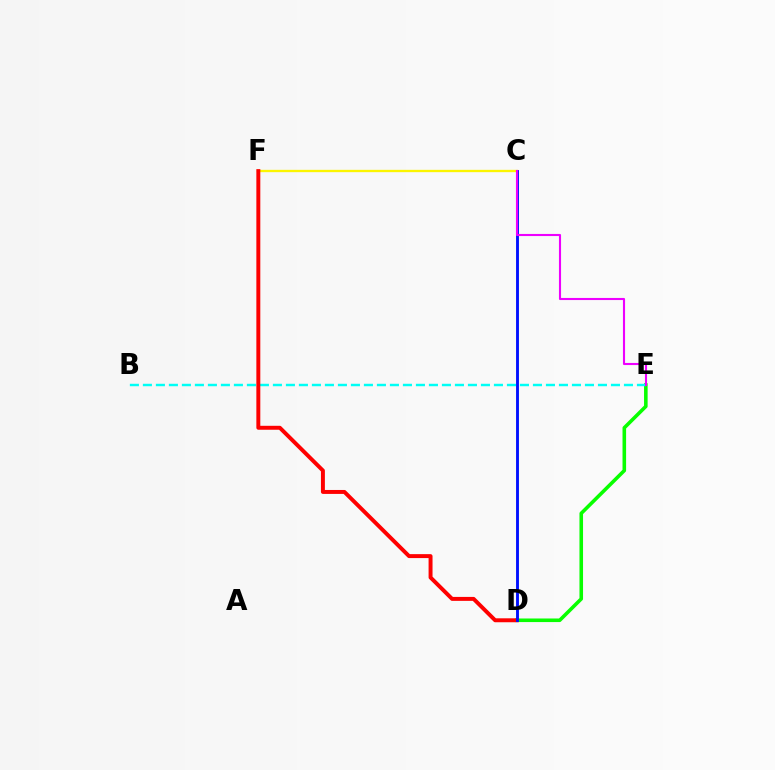{('D', 'E'): [{'color': '#08ff00', 'line_style': 'solid', 'thickness': 2.58}], ('C', 'F'): [{'color': '#fcf500', 'line_style': 'solid', 'thickness': 1.68}], ('B', 'E'): [{'color': '#00fff6', 'line_style': 'dashed', 'thickness': 1.77}], ('D', 'F'): [{'color': '#ff0000', 'line_style': 'solid', 'thickness': 2.84}], ('C', 'D'): [{'color': '#0010ff', 'line_style': 'solid', 'thickness': 2.07}], ('C', 'E'): [{'color': '#ee00ff', 'line_style': 'solid', 'thickness': 1.52}]}